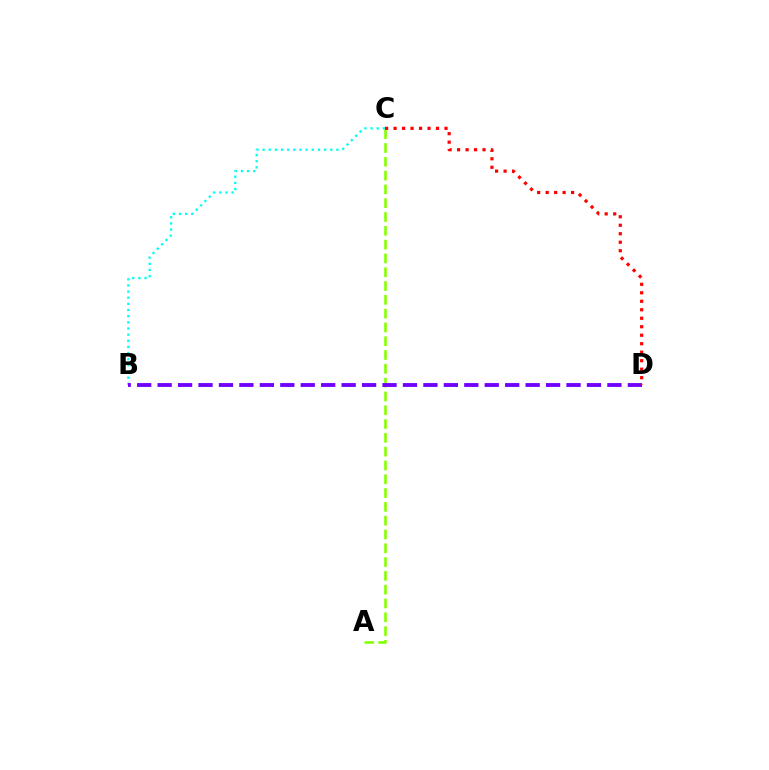{('B', 'C'): [{'color': '#00fff6', 'line_style': 'dotted', 'thickness': 1.67}], ('A', 'C'): [{'color': '#84ff00', 'line_style': 'dashed', 'thickness': 1.88}], ('B', 'D'): [{'color': '#7200ff', 'line_style': 'dashed', 'thickness': 2.78}], ('C', 'D'): [{'color': '#ff0000', 'line_style': 'dotted', 'thickness': 2.31}]}